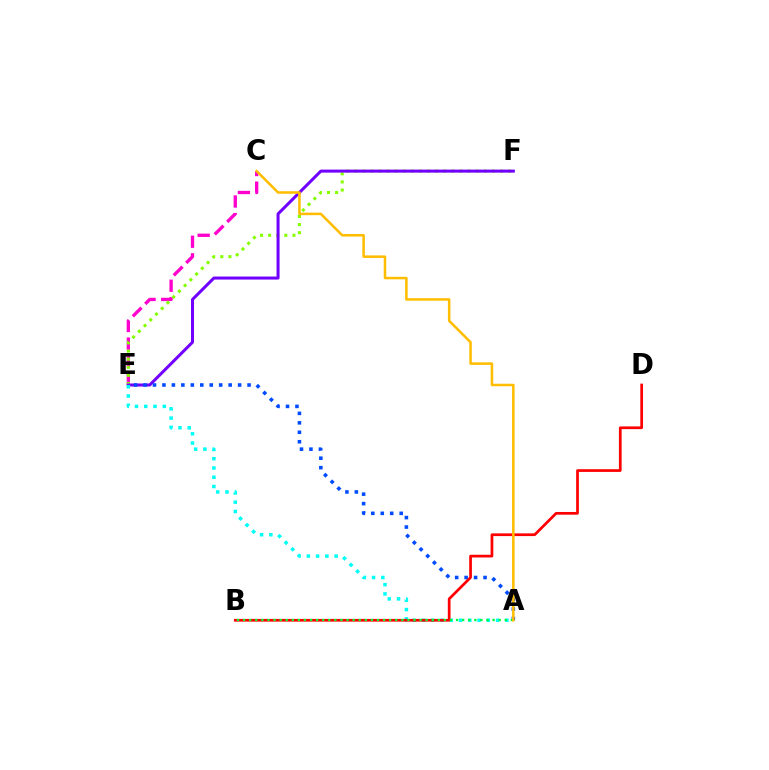{('C', 'E'): [{'color': '#ff00cf', 'line_style': 'dashed', 'thickness': 2.39}], ('E', 'F'): [{'color': '#84ff00', 'line_style': 'dotted', 'thickness': 2.2}, {'color': '#7200ff', 'line_style': 'solid', 'thickness': 2.17}], ('A', 'E'): [{'color': '#004bff', 'line_style': 'dotted', 'thickness': 2.57}, {'color': '#00fff6', 'line_style': 'dotted', 'thickness': 2.52}], ('B', 'D'): [{'color': '#ff0000', 'line_style': 'solid', 'thickness': 1.96}], ('A', 'B'): [{'color': '#00ff39', 'line_style': 'dotted', 'thickness': 1.65}], ('A', 'C'): [{'color': '#ffbd00', 'line_style': 'solid', 'thickness': 1.82}]}